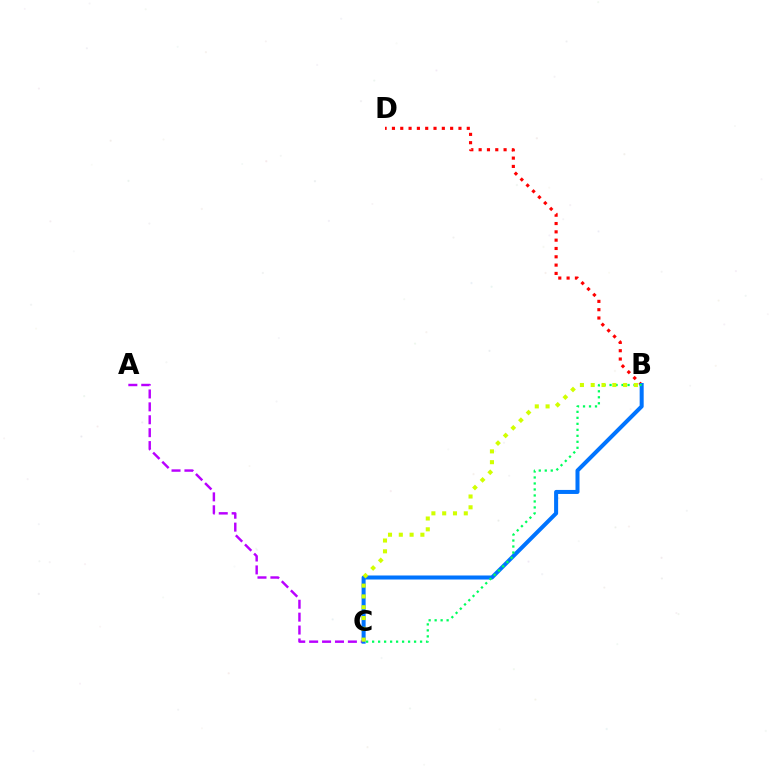{('A', 'C'): [{'color': '#b900ff', 'line_style': 'dashed', 'thickness': 1.75}], ('B', 'D'): [{'color': '#ff0000', 'line_style': 'dotted', 'thickness': 2.26}], ('B', 'C'): [{'color': '#0074ff', 'line_style': 'solid', 'thickness': 2.9}, {'color': '#00ff5c', 'line_style': 'dotted', 'thickness': 1.63}, {'color': '#d1ff00', 'line_style': 'dotted', 'thickness': 2.93}]}